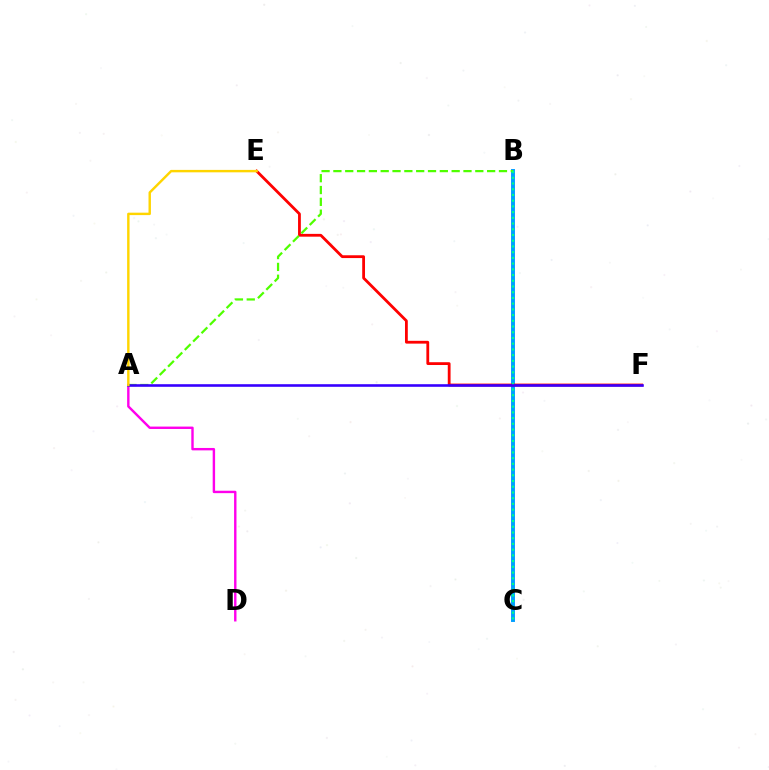{('A', 'D'): [{'color': '#ff00ed', 'line_style': 'solid', 'thickness': 1.73}], ('B', 'C'): [{'color': '#009eff', 'line_style': 'solid', 'thickness': 2.82}, {'color': '#00ff86', 'line_style': 'dotted', 'thickness': 1.55}], ('E', 'F'): [{'color': '#ff0000', 'line_style': 'solid', 'thickness': 2.01}], ('A', 'B'): [{'color': '#4fff00', 'line_style': 'dashed', 'thickness': 1.61}], ('A', 'F'): [{'color': '#3700ff', 'line_style': 'solid', 'thickness': 1.87}], ('A', 'E'): [{'color': '#ffd500', 'line_style': 'solid', 'thickness': 1.75}]}